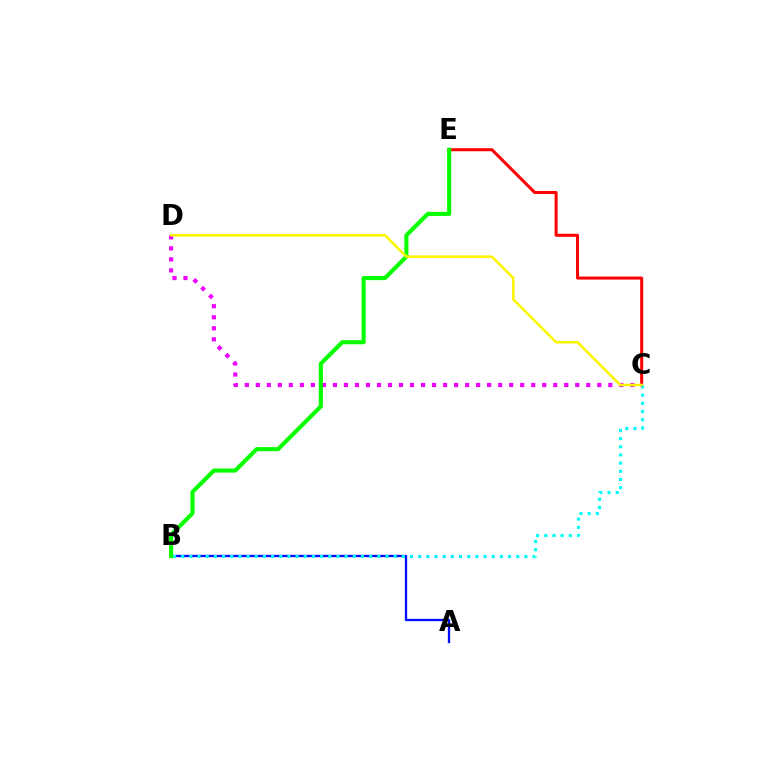{('C', 'E'): [{'color': '#ff0000', 'line_style': 'solid', 'thickness': 2.17}], ('A', 'B'): [{'color': '#0010ff', 'line_style': 'solid', 'thickness': 1.67}], ('B', 'C'): [{'color': '#00fff6', 'line_style': 'dotted', 'thickness': 2.22}], ('C', 'D'): [{'color': '#ee00ff', 'line_style': 'dotted', 'thickness': 2.99}, {'color': '#fcf500', 'line_style': 'solid', 'thickness': 1.85}], ('B', 'E'): [{'color': '#08ff00', 'line_style': 'solid', 'thickness': 2.95}]}